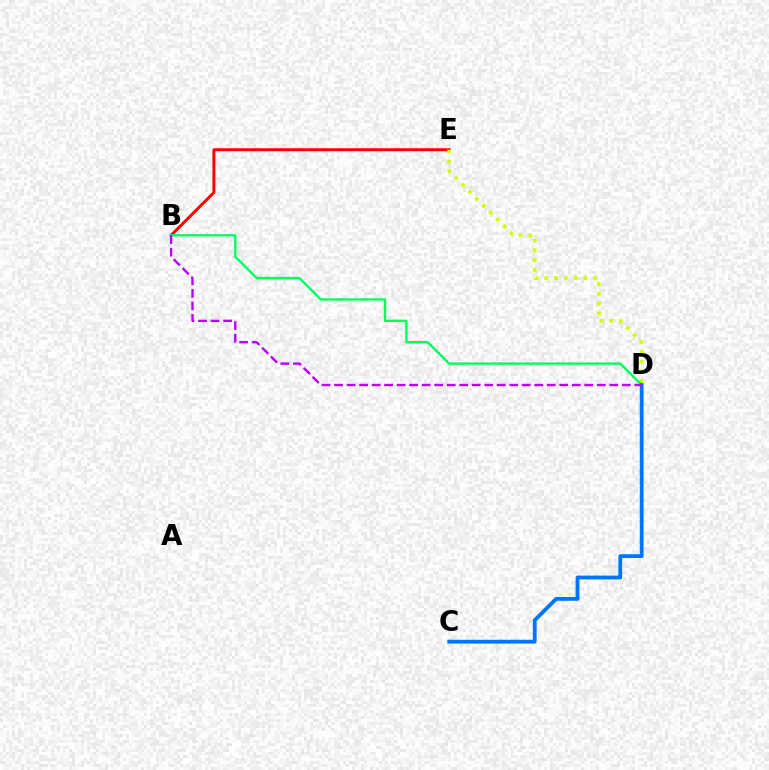{('B', 'E'): [{'color': '#ff0000', 'line_style': 'solid', 'thickness': 2.11}], ('D', 'E'): [{'color': '#d1ff00', 'line_style': 'dotted', 'thickness': 2.66}], ('B', 'D'): [{'color': '#00ff5c', 'line_style': 'solid', 'thickness': 1.71}, {'color': '#b900ff', 'line_style': 'dashed', 'thickness': 1.7}], ('C', 'D'): [{'color': '#0074ff', 'line_style': 'solid', 'thickness': 2.73}]}